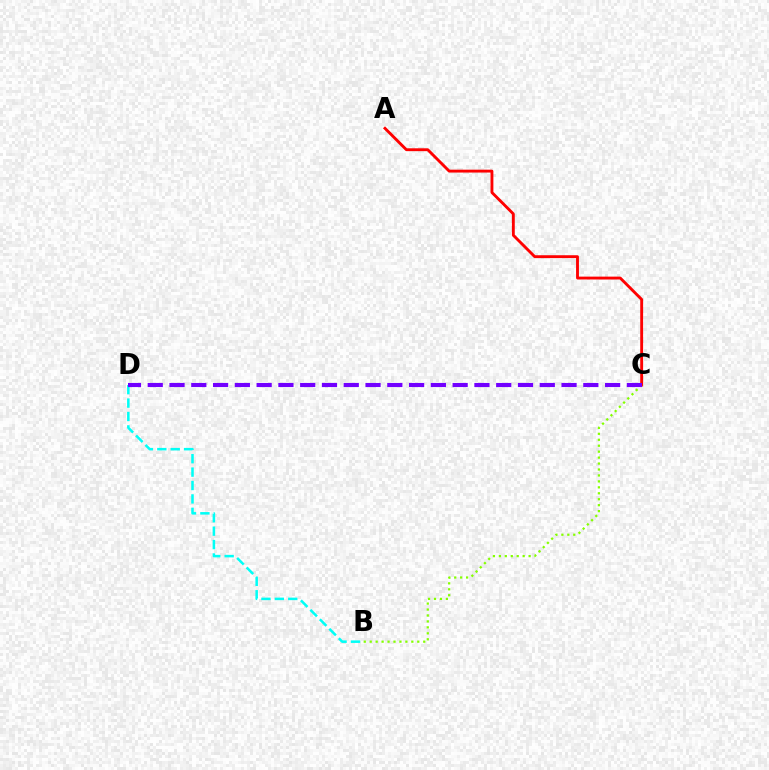{('A', 'C'): [{'color': '#ff0000', 'line_style': 'solid', 'thickness': 2.07}], ('B', 'C'): [{'color': '#84ff00', 'line_style': 'dotted', 'thickness': 1.62}], ('B', 'D'): [{'color': '#00fff6', 'line_style': 'dashed', 'thickness': 1.82}], ('C', 'D'): [{'color': '#7200ff', 'line_style': 'dashed', 'thickness': 2.96}]}